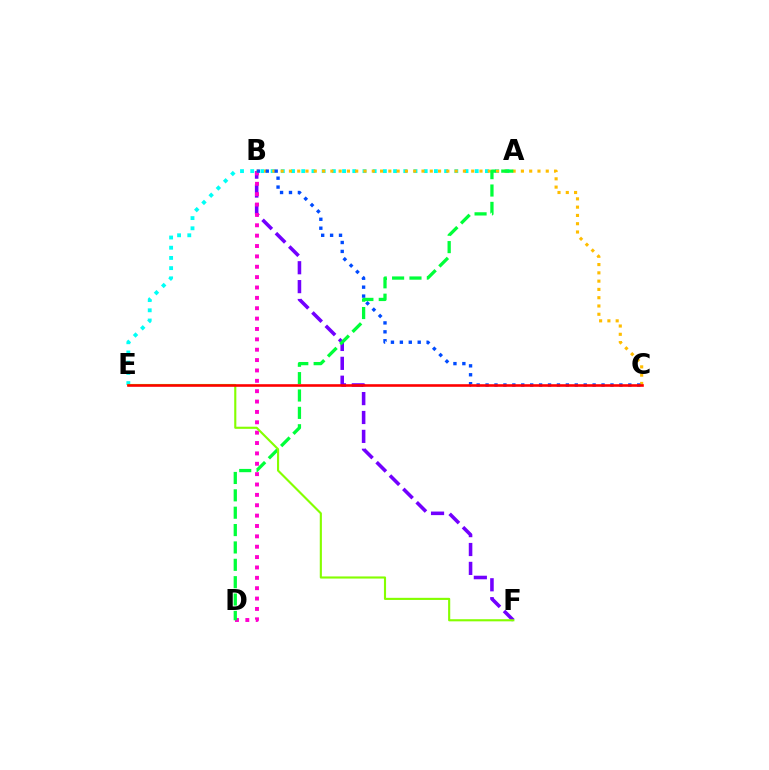{('B', 'F'): [{'color': '#7200ff', 'line_style': 'dashed', 'thickness': 2.57}], ('B', 'D'): [{'color': '#ff00cf', 'line_style': 'dotted', 'thickness': 2.82}], ('A', 'E'): [{'color': '#00fff6', 'line_style': 'dotted', 'thickness': 2.77}], ('B', 'C'): [{'color': '#ffbd00', 'line_style': 'dotted', 'thickness': 2.25}, {'color': '#004bff', 'line_style': 'dotted', 'thickness': 2.42}], ('A', 'D'): [{'color': '#00ff39', 'line_style': 'dashed', 'thickness': 2.36}], ('E', 'F'): [{'color': '#84ff00', 'line_style': 'solid', 'thickness': 1.53}], ('C', 'E'): [{'color': '#ff0000', 'line_style': 'solid', 'thickness': 1.88}]}